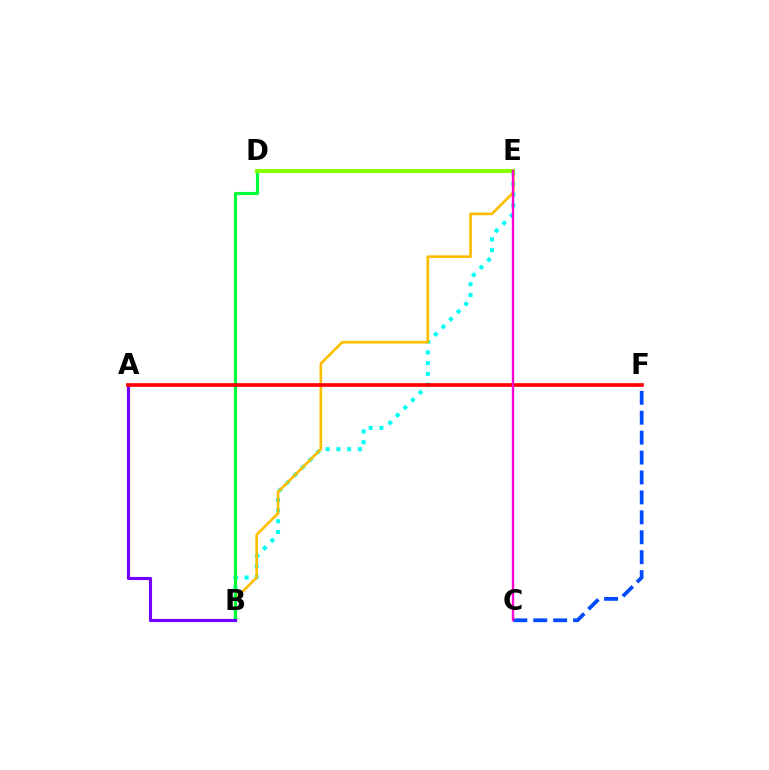{('B', 'E'): [{'color': '#00fff6', 'line_style': 'dotted', 'thickness': 2.92}, {'color': '#ffbd00', 'line_style': 'solid', 'thickness': 1.92}], ('B', 'D'): [{'color': '#00ff39', 'line_style': 'solid', 'thickness': 2.27}], ('A', 'B'): [{'color': '#7200ff', 'line_style': 'solid', 'thickness': 2.25}], ('D', 'E'): [{'color': '#84ff00', 'line_style': 'solid', 'thickness': 2.9}], ('C', 'F'): [{'color': '#004bff', 'line_style': 'dashed', 'thickness': 2.71}], ('A', 'F'): [{'color': '#ff0000', 'line_style': 'solid', 'thickness': 2.65}], ('C', 'E'): [{'color': '#ff00cf', 'line_style': 'solid', 'thickness': 1.71}]}